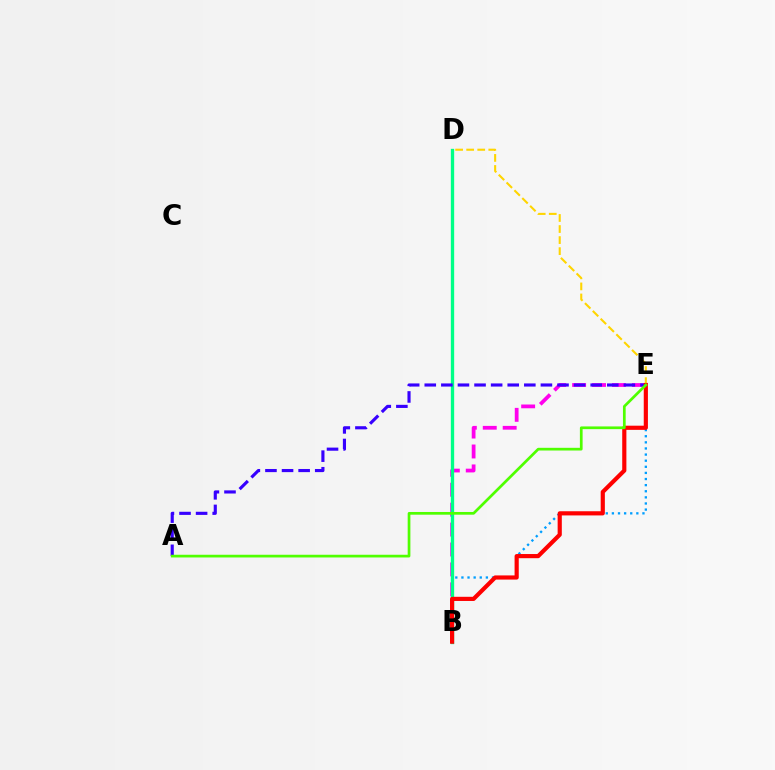{('B', 'E'): [{'color': '#009eff', 'line_style': 'dotted', 'thickness': 1.66}, {'color': '#ff00ed', 'line_style': 'dashed', 'thickness': 2.71}, {'color': '#ff0000', 'line_style': 'solid', 'thickness': 3.0}], ('B', 'D'): [{'color': '#00ff86', 'line_style': 'solid', 'thickness': 2.39}], ('D', 'E'): [{'color': '#ffd500', 'line_style': 'dashed', 'thickness': 1.5}], ('A', 'E'): [{'color': '#3700ff', 'line_style': 'dashed', 'thickness': 2.25}, {'color': '#4fff00', 'line_style': 'solid', 'thickness': 1.95}]}